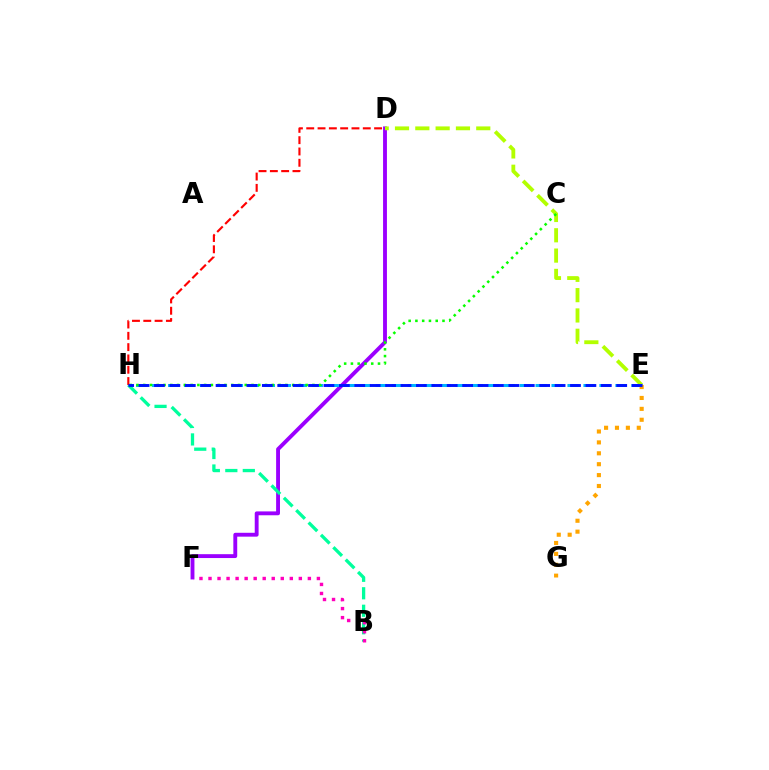{('D', 'F'): [{'color': '#9b00ff', 'line_style': 'solid', 'thickness': 2.78}], ('E', 'H'): [{'color': '#00b5ff', 'line_style': 'dashed', 'thickness': 2.17}, {'color': '#0010ff', 'line_style': 'dashed', 'thickness': 2.09}], ('B', 'H'): [{'color': '#00ff9d', 'line_style': 'dashed', 'thickness': 2.38}], ('D', 'E'): [{'color': '#b3ff00', 'line_style': 'dashed', 'thickness': 2.76}], ('C', 'H'): [{'color': '#08ff00', 'line_style': 'dotted', 'thickness': 1.84}], ('D', 'H'): [{'color': '#ff0000', 'line_style': 'dashed', 'thickness': 1.54}], ('B', 'F'): [{'color': '#ff00bd', 'line_style': 'dotted', 'thickness': 2.45}], ('E', 'G'): [{'color': '#ffa500', 'line_style': 'dotted', 'thickness': 2.96}]}